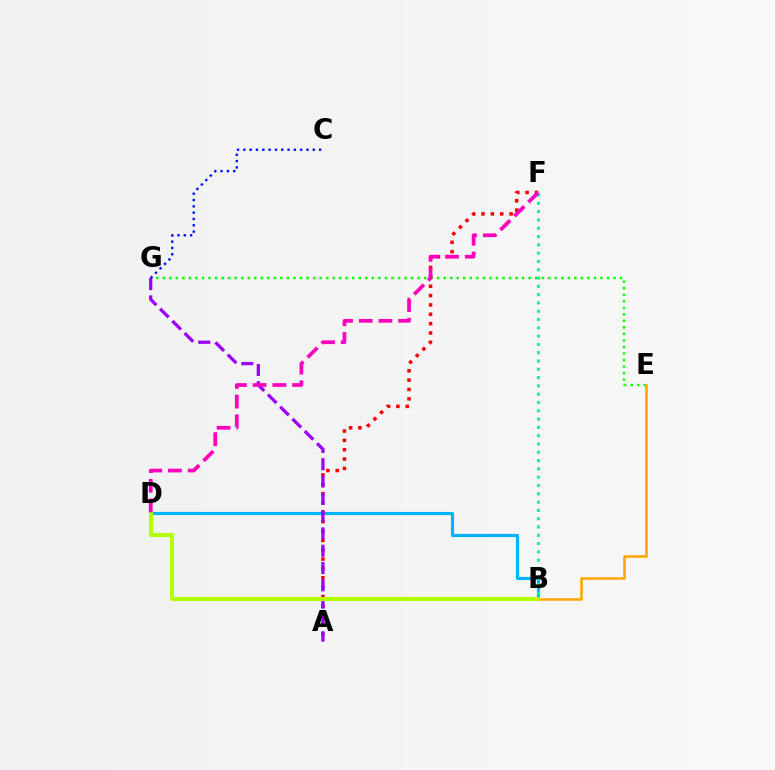{('B', 'D'): [{'color': '#00b5ff', 'line_style': 'solid', 'thickness': 2.27}, {'color': '#b3ff00', 'line_style': 'solid', 'thickness': 2.93}], ('B', 'F'): [{'color': '#00ff9d', 'line_style': 'dotted', 'thickness': 2.25}], ('E', 'G'): [{'color': '#08ff00', 'line_style': 'dotted', 'thickness': 1.77}], ('A', 'F'): [{'color': '#ff0000', 'line_style': 'dotted', 'thickness': 2.54}], ('B', 'E'): [{'color': '#ffa500', 'line_style': 'solid', 'thickness': 1.83}], ('A', 'G'): [{'color': '#9b00ff', 'line_style': 'dashed', 'thickness': 2.35}], ('C', 'G'): [{'color': '#0010ff', 'line_style': 'dotted', 'thickness': 1.71}], ('D', 'F'): [{'color': '#ff00bd', 'line_style': 'dashed', 'thickness': 2.68}]}